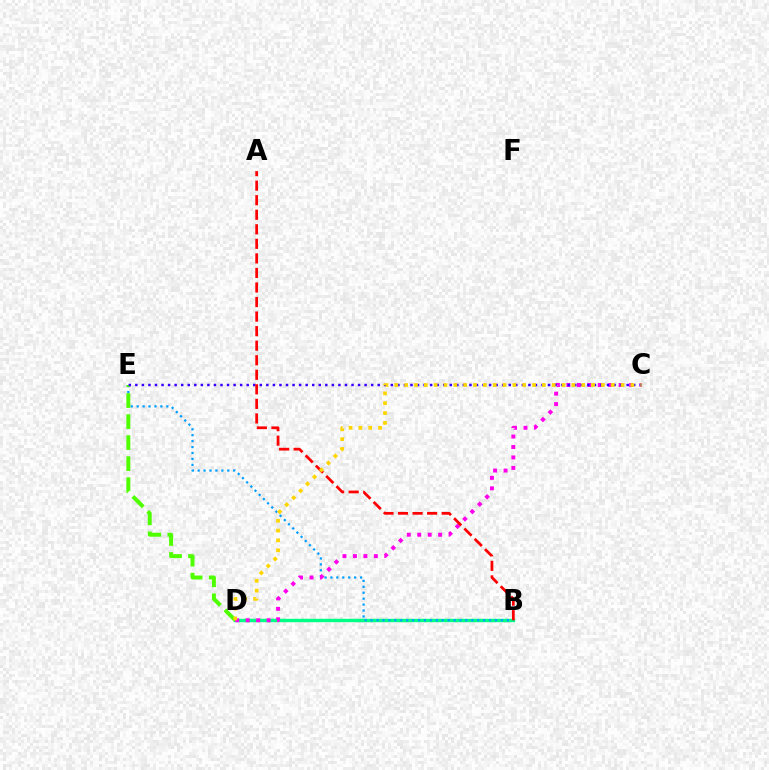{('B', 'D'): [{'color': '#00ff86', 'line_style': 'solid', 'thickness': 2.47}], ('B', 'E'): [{'color': '#009eff', 'line_style': 'dotted', 'thickness': 1.61}], ('D', 'E'): [{'color': '#4fff00', 'line_style': 'dashed', 'thickness': 2.86}], ('C', 'D'): [{'color': '#ff00ed', 'line_style': 'dotted', 'thickness': 2.84}, {'color': '#ffd500', 'line_style': 'dotted', 'thickness': 2.67}], ('C', 'E'): [{'color': '#3700ff', 'line_style': 'dotted', 'thickness': 1.78}], ('A', 'B'): [{'color': '#ff0000', 'line_style': 'dashed', 'thickness': 1.98}]}